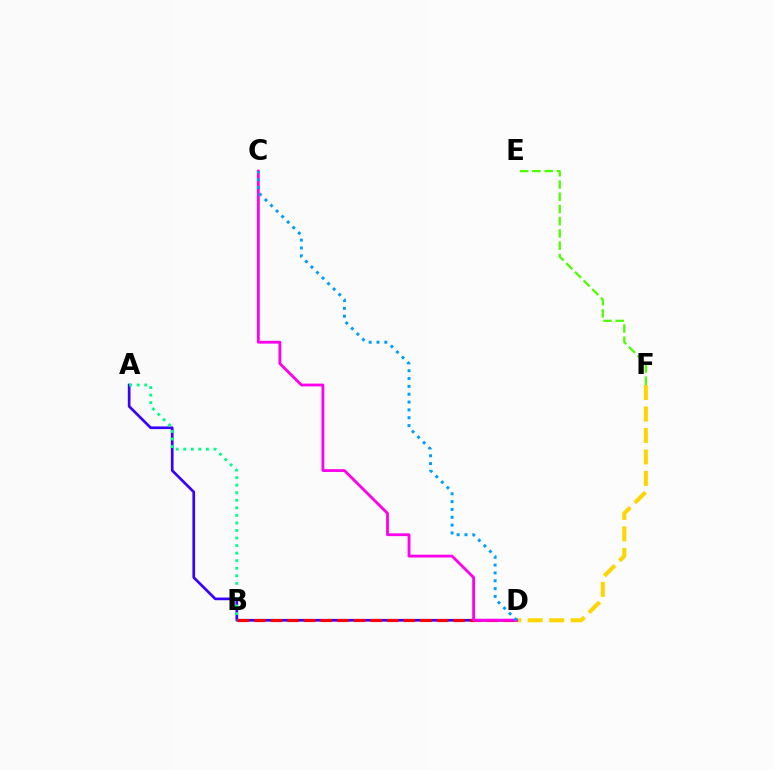{('A', 'D'): [{'color': '#3700ff', 'line_style': 'solid', 'thickness': 1.93}], ('A', 'B'): [{'color': '#00ff86', 'line_style': 'dotted', 'thickness': 2.05}], ('B', 'D'): [{'color': '#ff0000', 'line_style': 'dashed', 'thickness': 2.26}], ('E', 'F'): [{'color': '#4fff00', 'line_style': 'dashed', 'thickness': 1.66}], ('D', 'F'): [{'color': '#ffd500', 'line_style': 'dashed', 'thickness': 2.92}], ('C', 'D'): [{'color': '#ff00ed', 'line_style': 'solid', 'thickness': 2.03}, {'color': '#009eff', 'line_style': 'dotted', 'thickness': 2.13}]}